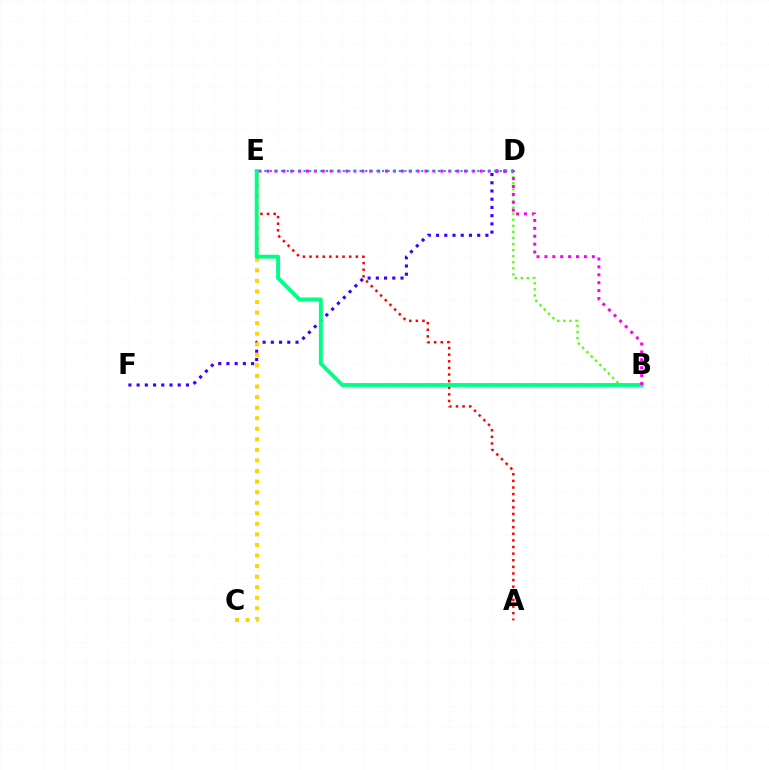{('D', 'F'): [{'color': '#3700ff', 'line_style': 'dotted', 'thickness': 2.23}], ('C', 'E'): [{'color': '#ffd500', 'line_style': 'dotted', 'thickness': 2.87}], ('B', 'D'): [{'color': '#4fff00', 'line_style': 'dotted', 'thickness': 1.65}], ('A', 'E'): [{'color': '#ff0000', 'line_style': 'dotted', 'thickness': 1.8}], ('B', 'E'): [{'color': '#00ff86', 'line_style': 'solid', 'thickness': 2.79}, {'color': '#ff00ed', 'line_style': 'dotted', 'thickness': 2.15}], ('D', 'E'): [{'color': '#009eff', 'line_style': 'dotted', 'thickness': 1.52}]}